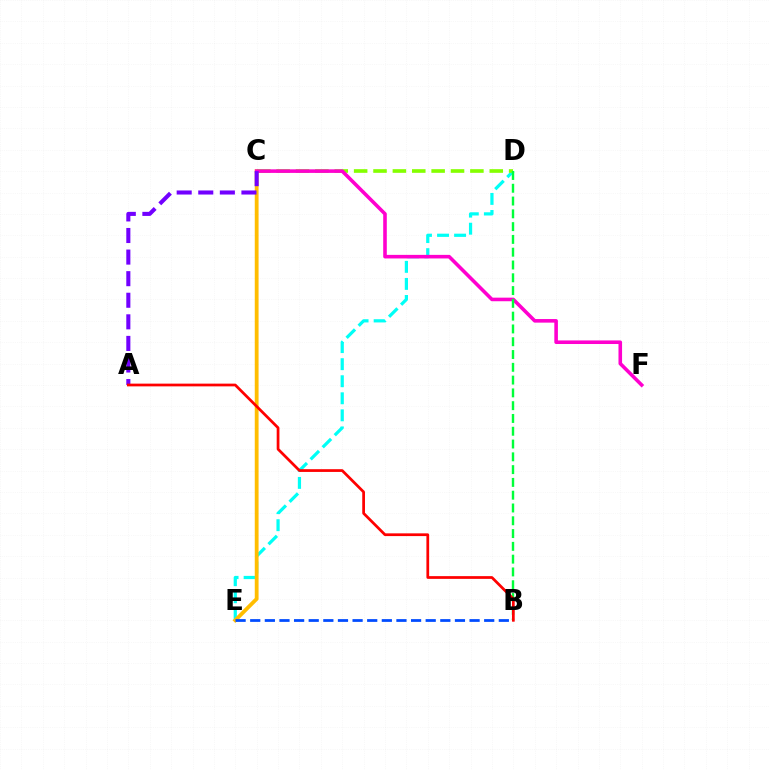{('D', 'E'): [{'color': '#00fff6', 'line_style': 'dashed', 'thickness': 2.32}], ('C', 'E'): [{'color': '#ffbd00', 'line_style': 'solid', 'thickness': 2.74}], ('C', 'D'): [{'color': '#84ff00', 'line_style': 'dashed', 'thickness': 2.63}], ('C', 'F'): [{'color': '#ff00cf', 'line_style': 'solid', 'thickness': 2.58}], ('B', 'D'): [{'color': '#00ff39', 'line_style': 'dashed', 'thickness': 1.74}], ('B', 'E'): [{'color': '#004bff', 'line_style': 'dashed', 'thickness': 1.99}], ('A', 'C'): [{'color': '#7200ff', 'line_style': 'dashed', 'thickness': 2.93}], ('A', 'B'): [{'color': '#ff0000', 'line_style': 'solid', 'thickness': 1.97}]}